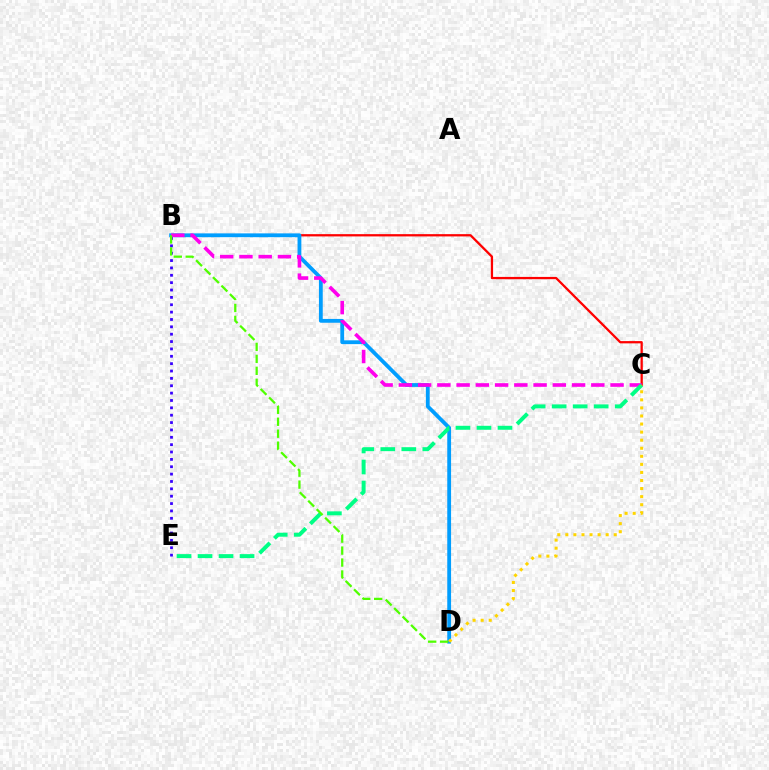{('B', 'C'): [{'color': '#ff0000', 'line_style': 'solid', 'thickness': 1.64}, {'color': '#ff00ed', 'line_style': 'dashed', 'thickness': 2.61}], ('B', 'D'): [{'color': '#009eff', 'line_style': 'solid', 'thickness': 2.74}, {'color': '#4fff00', 'line_style': 'dashed', 'thickness': 1.62}], ('B', 'E'): [{'color': '#3700ff', 'line_style': 'dotted', 'thickness': 2.0}], ('C', 'E'): [{'color': '#00ff86', 'line_style': 'dashed', 'thickness': 2.85}], ('C', 'D'): [{'color': '#ffd500', 'line_style': 'dotted', 'thickness': 2.19}]}